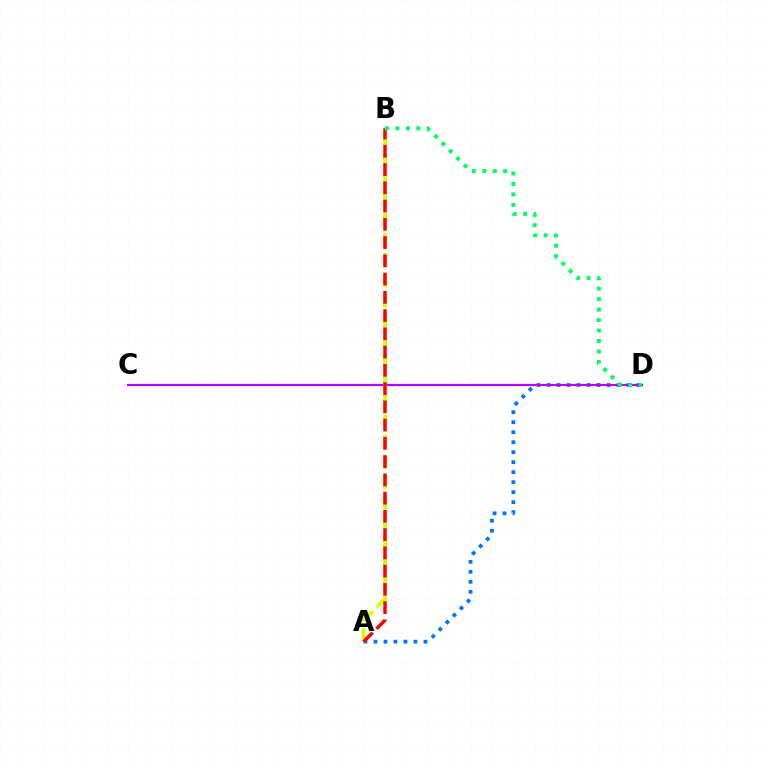{('A', 'D'): [{'color': '#0074ff', 'line_style': 'dotted', 'thickness': 2.71}], ('C', 'D'): [{'color': '#b900ff', 'line_style': 'solid', 'thickness': 1.56}], ('A', 'B'): [{'color': '#d1ff00', 'line_style': 'dashed', 'thickness': 2.74}, {'color': '#ff0000', 'line_style': 'dashed', 'thickness': 2.48}], ('B', 'D'): [{'color': '#00ff5c', 'line_style': 'dotted', 'thickness': 2.84}]}